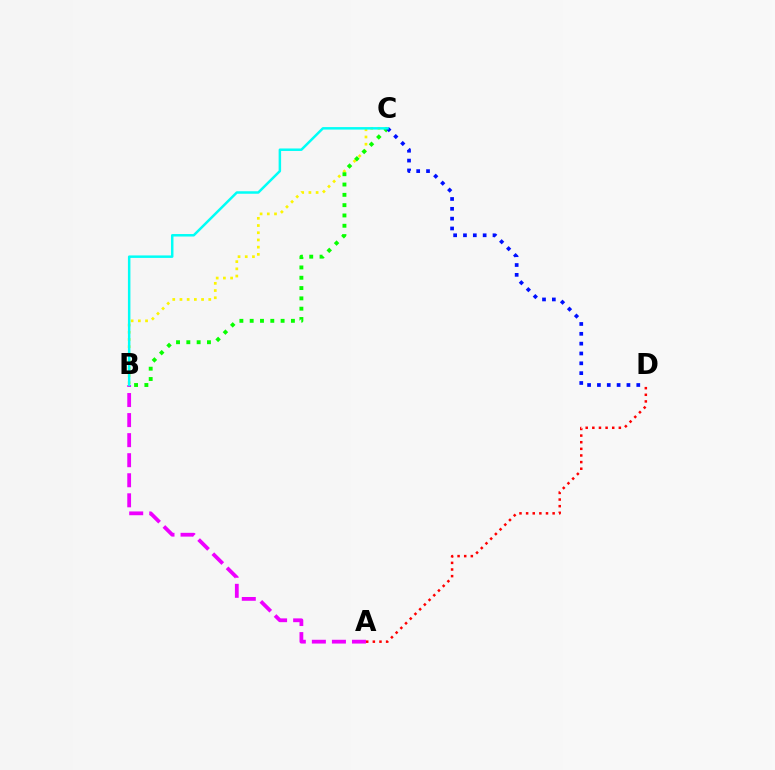{('B', 'C'): [{'color': '#fcf500', 'line_style': 'dotted', 'thickness': 1.96}, {'color': '#08ff00', 'line_style': 'dotted', 'thickness': 2.8}, {'color': '#00fff6', 'line_style': 'solid', 'thickness': 1.79}], ('A', 'B'): [{'color': '#ee00ff', 'line_style': 'dashed', 'thickness': 2.72}], ('A', 'D'): [{'color': '#ff0000', 'line_style': 'dotted', 'thickness': 1.8}], ('C', 'D'): [{'color': '#0010ff', 'line_style': 'dotted', 'thickness': 2.67}]}